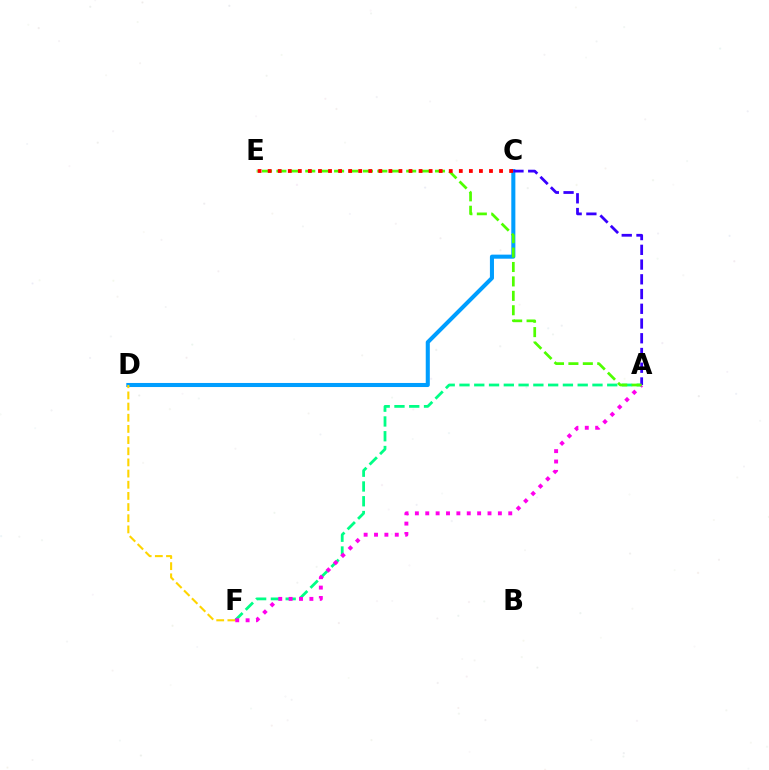{('A', 'F'): [{'color': '#00ff86', 'line_style': 'dashed', 'thickness': 2.01}, {'color': '#ff00ed', 'line_style': 'dotted', 'thickness': 2.82}], ('C', 'D'): [{'color': '#009eff', 'line_style': 'solid', 'thickness': 2.92}], ('D', 'F'): [{'color': '#ffd500', 'line_style': 'dashed', 'thickness': 1.52}], ('A', 'C'): [{'color': '#3700ff', 'line_style': 'dashed', 'thickness': 2.0}], ('A', 'E'): [{'color': '#4fff00', 'line_style': 'dashed', 'thickness': 1.96}], ('C', 'E'): [{'color': '#ff0000', 'line_style': 'dotted', 'thickness': 2.73}]}